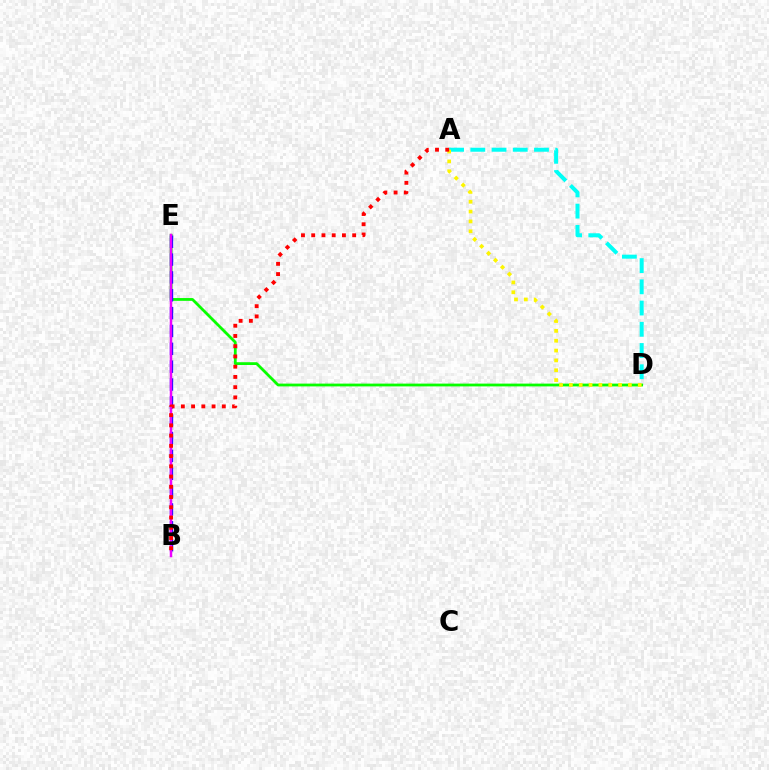{('D', 'E'): [{'color': '#08ff00', 'line_style': 'solid', 'thickness': 2.01}], ('A', 'D'): [{'color': '#00fff6', 'line_style': 'dashed', 'thickness': 2.88}, {'color': '#fcf500', 'line_style': 'dotted', 'thickness': 2.67}], ('B', 'E'): [{'color': '#0010ff', 'line_style': 'dashed', 'thickness': 2.42}, {'color': '#ee00ff', 'line_style': 'solid', 'thickness': 1.8}], ('A', 'B'): [{'color': '#ff0000', 'line_style': 'dotted', 'thickness': 2.78}]}